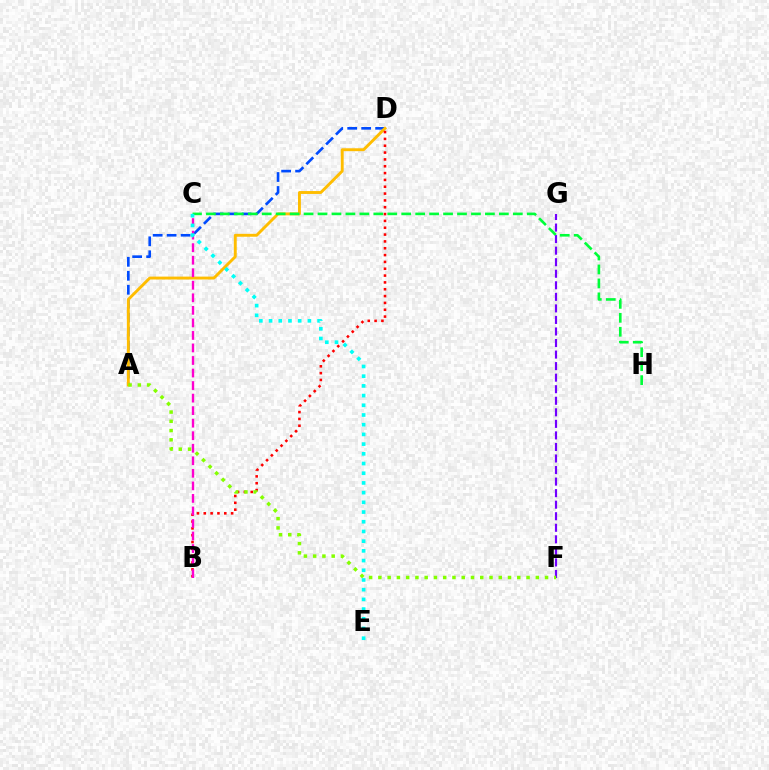{('A', 'D'): [{'color': '#004bff', 'line_style': 'dashed', 'thickness': 1.9}, {'color': '#ffbd00', 'line_style': 'solid', 'thickness': 2.09}], ('B', 'D'): [{'color': '#ff0000', 'line_style': 'dotted', 'thickness': 1.86}], ('C', 'H'): [{'color': '#00ff39', 'line_style': 'dashed', 'thickness': 1.9}], ('F', 'G'): [{'color': '#7200ff', 'line_style': 'dashed', 'thickness': 1.57}], ('A', 'F'): [{'color': '#84ff00', 'line_style': 'dotted', 'thickness': 2.52}], ('B', 'C'): [{'color': '#ff00cf', 'line_style': 'dashed', 'thickness': 1.7}], ('C', 'E'): [{'color': '#00fff6', 'line_style': 'dotted', 'thickness': 2.64}]}